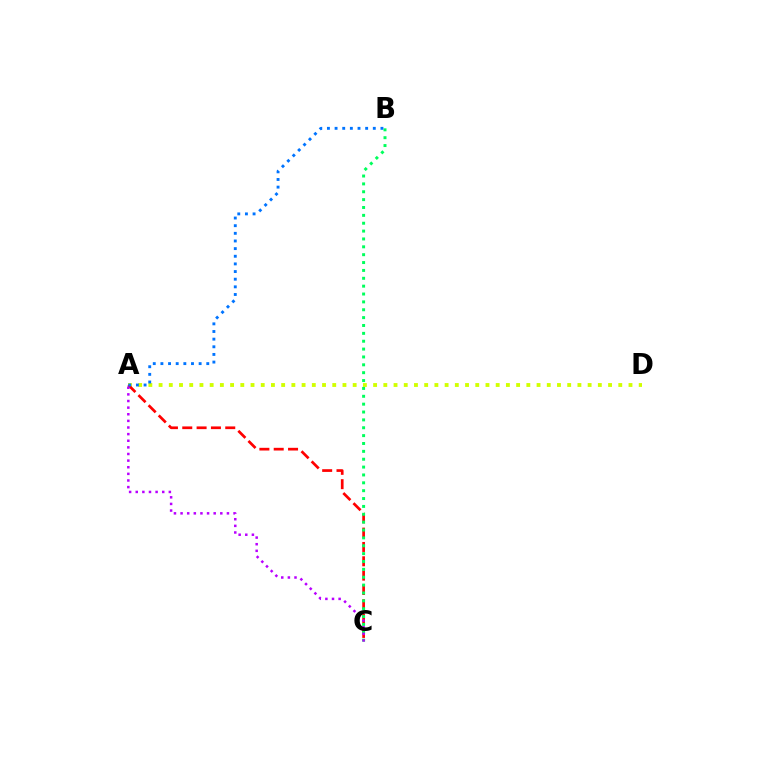{('A', 'D'): [{'color': '#d1ff00', 'line_style': 'dotted', 'thickness': 2.78}], ('A', 'C'): [{'color': '#ff0000', 'line_style': 'dashed', 'thickness': 1.95}, {'color': '#b900ff', 'line_style': 'dotted', 'thickness': 1.8}], ('B', 'C'): [{'color': '#00ff5c', 'line_style': 'dotted', 'thickness': 2.14}], ('A', 'B'): [{'color': '#0074ff', 'line_style': 'dotted', 'thickness': 2.08}]}